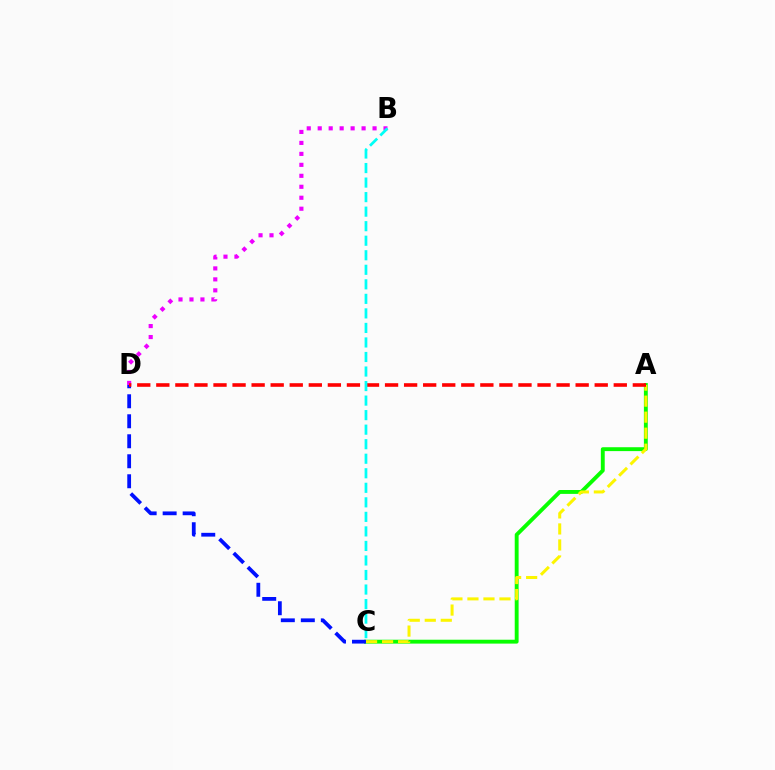{('A', 'C'): [{'color': '#08ff00', 'line_style': 'solid', 'thickness': 2.79}, {'color': '#fcf500', 'line_style': 'dashed', 'thickness': 2.18}], ('C', 'D'): [{'color': '#0010ff', 'line_style': 'dashed', 'thickness': 2.72}], ('B', 'D'): [{'color': '#ee00ff', 'line_style': 'dotted', 'thickness': 2.98}], ('A', 'D'): [{'color': '#ff0000', 'line_style': 'dashed', 'thickness': 2.59}], ('B', 'C'): [{'color': '#00fff6', 'line_style': 'dashed', 'thickness': 1.97}]}